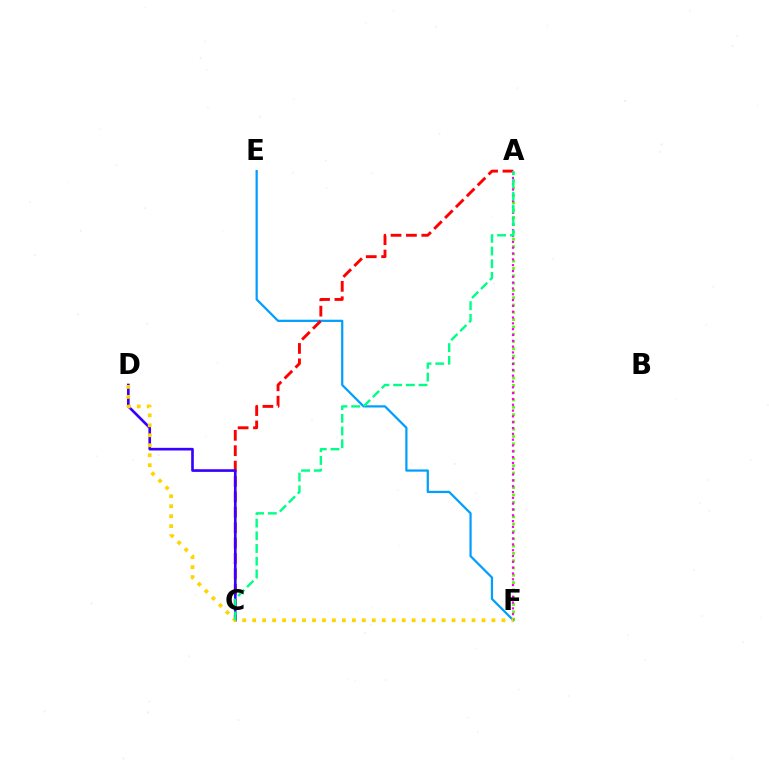{('E', 'F'): [{'color': '#009eff', 'line_style': 'solid', 'thickness': 1.6}], ('A', 'C'): [{'color': '#ff0000', 'line_style': 'dashed', 'thickness': 2.09}, {'color': '#00ff86', 'line_style': 'dashed', 'thickness': 1.73}], ('A', 'F'): [{'color': '#4fff00', 'line_style': 'dotted', 'thickness': 1.98}, {'color': '#ff00ed', 'line_style': 'dotted', 'thickness': 1.58}], ('C', 'D'): [{'color': '#3700ff', 'line_style': 'solid', 'thickness': 1.91}], ('D', 'F'): [{'color': '#ffd500', 'line_style': 'dotted', 'thickness': 2.71}]}